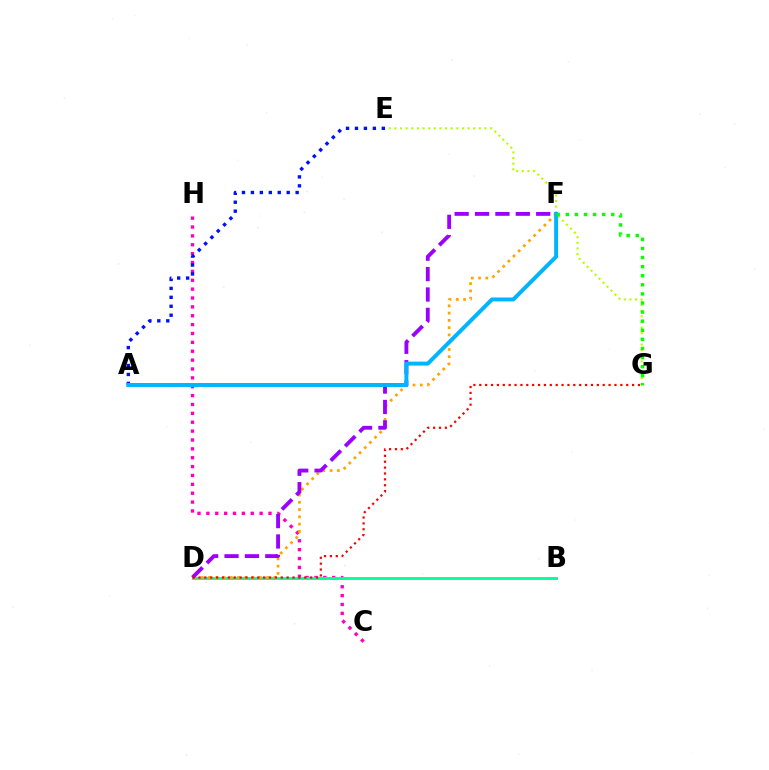{('C', 'H'): [{'color': '#ff00bd', 'line_style': 'dotted', 'thickness': 2.41}], ('B', 'D'): [{'color': '#00ff9d', 'line_style': 'solid', 'thickness': 2.06}], ('D', 'F'): [{'color': '#ffa500', 'line_style': 'dotted', 'thickness': 1.98}, {'color': '#9b00ff', 'line_style': 'dashed', 'thickness': 2.77}], ('E', 'G'): [{'color': '#b3ff00', 'line_style': 'dotted', 'thickness': 1.53}], ('A', 'E'): [{'color': '#0010ff', 'line_style': 'dotted', 'thickness': 2.43}], ('A', 'F'): [{'color': '#00b5ff', 'line_style': 'solid', 'thickness': 2.85}], ('D', 'G'): [{'color': '#ff0000', 'line_style': 'dotted', 'thickness': 1.6}], ('F', 'G'): [{'color': '#08ff00', 'line_style': 'dotted', 'thickness': 2.47}]}